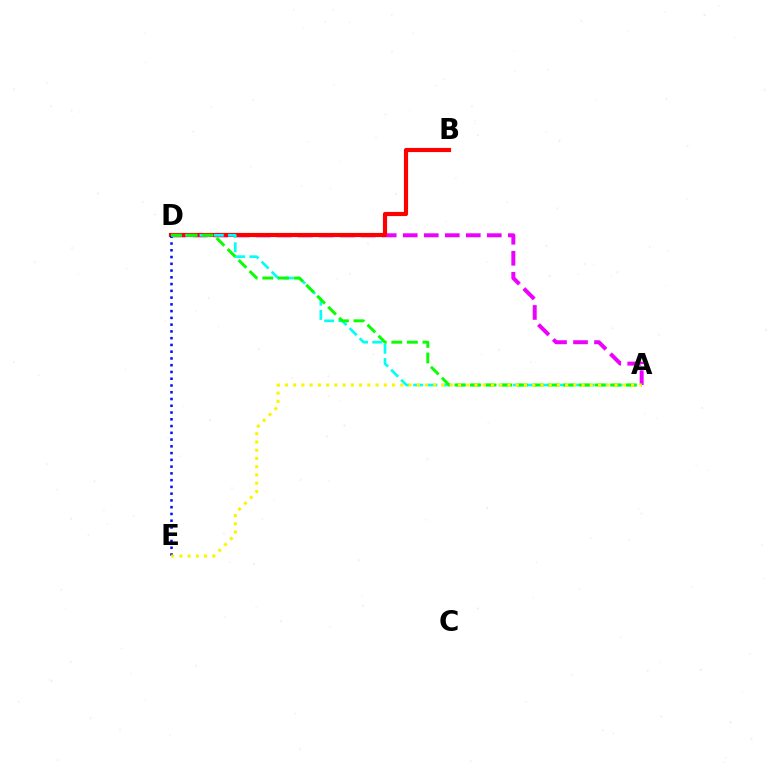{('A', 'D'): [{'color': '#ee00ff', 'line_style': 'dashed', 'thickness': 2.85}, {'color': '#00fff6', 'line_style': 'dashed', 'thickness': 1.93}, {'color': '#08ff00', 'line_style': 'dashed', 'thickness': 2.11}], ('B', 'D'): [{'color': '#ff0000', 'line_style': 'solid', 'thickness': 2.99}], ('D', 'E'): [{'color': '#0010ff', 'line_style': 'dotted', 'thickness': 1.84}], ('A', 'E'): [{'color': '#fcf500', 'line_style': 'dotted', 'thickness': 2.24}]}